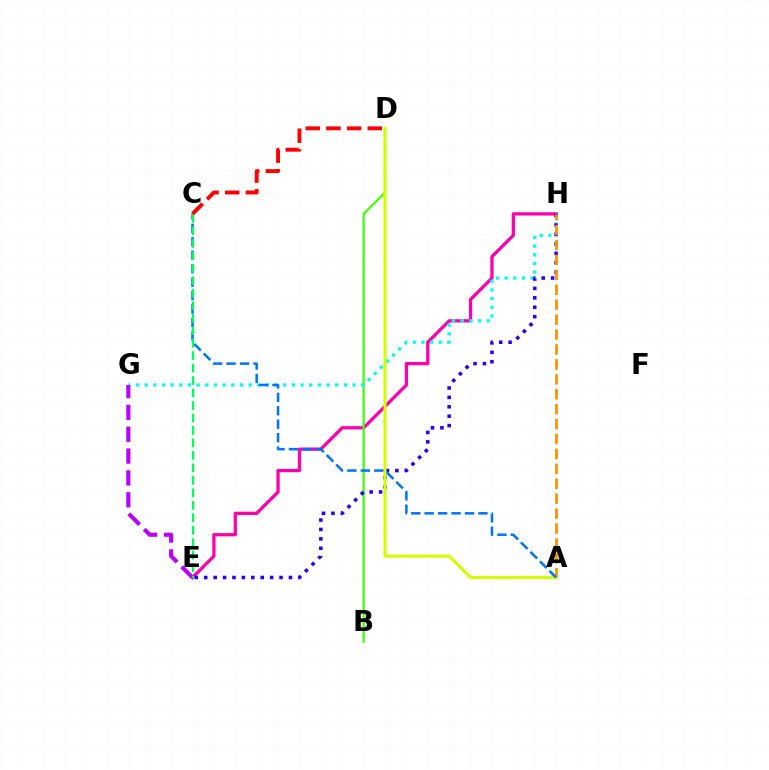{('E', 'H'): [{'color': '#ff00ac', 'line_style': 'solid', 'thickness': 2.36}, {'color': '#2500ff', 'line_style': 'dotted', 'thickness': 2.56}], ('B', 'D'): [{'color': '#3dff00', 'line_style': 'solid', 'thickness': 1.56}], ('G', 'H'): [{'color': '#00fff6', 'line_style': 'dotted', 'thickness': 2.35}], ('A', 'H'): [{'color': '#ff9400', 'line_style': 'dashed', 'thickness': 2.03}], ('E', 'G'): [{'color': '#b900ff', 'line_style': 'dashed', 'thickness': 2.97}], ('A', 'D'): [{'color': '#d1ff00', 'line_style': 'solid', 'thickness': 2.2}], ('A', 'C'): [{'color': '#0074ff', 'line_style': 'dashed', 'thickness': 1.83}], ('C', 'E'): [{'color': '#00ff5c', 'line_style': 'dashed', 'thickness': 1.69}], ('C', 'D'): [{'color': '#ff0000', 'line_style': 'dashed', 'thickness': 2.81}]}